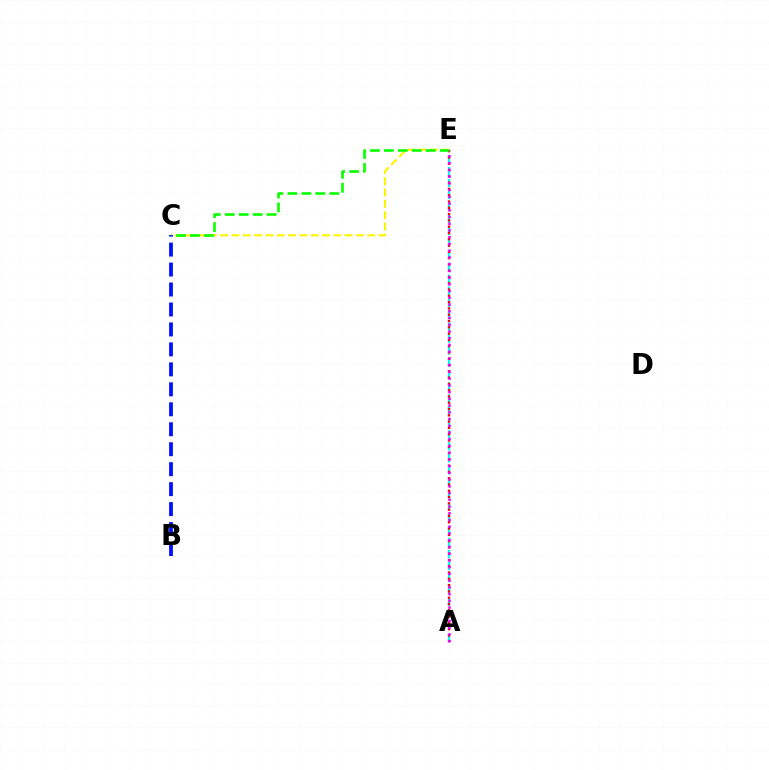{('A', 'E'): [{'color': '#00fff6', 'line_style': 'dashed', 'thickness': 1.63}, {'color': '#ff0000', 'line_style': 'dotted', 'thickness': 1.71}, {'color': '#ee00ff', 'line_style': 'dotted', 'thickness': 1.83}], ('C', 'E'): [{'color': '#fcf500', 'line_style': 'dashed', 'thickness': 1.54}, {'color': '#08ff00', 'line_style': 'dashed', 'thickness': 1.89}], ('B', 'C'): [{'color': '#0010ff', 'line_style': 'dashed', 'thickness': 2.71}]}